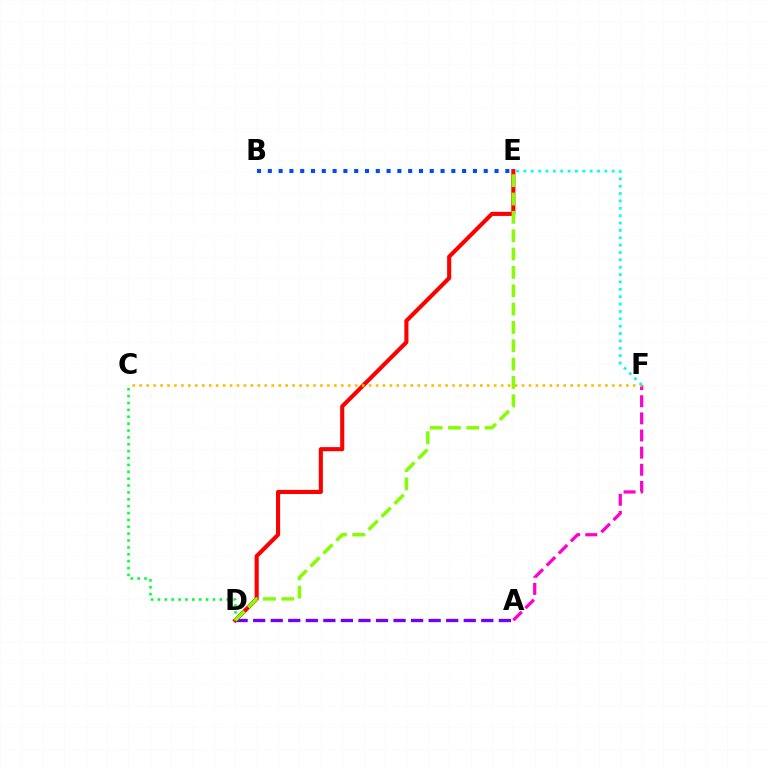{('A', 'D'): [{'color': '#7200ff', 'line_style': 'dashed', 'thickness': 2.38}], ('D', 'E'): [{'color': '#ff0000', 'line_style': 'solid', 'thickness': 2.95}, {'color': '#84ff00', 'line_style': 'dashed', 'thickness': 2.49}], ('B', 'E'): [{'color': '#004bff', 'line_style': 'dotted', 'thickness': 2.93}], ('C', 'D'): [{'color': '#00ff39', 'line_style': 'dotted', 'thickness': 1.87}], ('A', 'F'): [{'color': '#ff00cf', 'line_style': 'dashed', 'thickness': 2.33}], ('C', 'F'): [{'color': '#ffbd00', 'line_style': 'dotted', 'thickness': 1.89}], ('E', 'F'): [{'color': '#00fff6', 'line_style': 'dotted', 'thickness': 2.0}]}